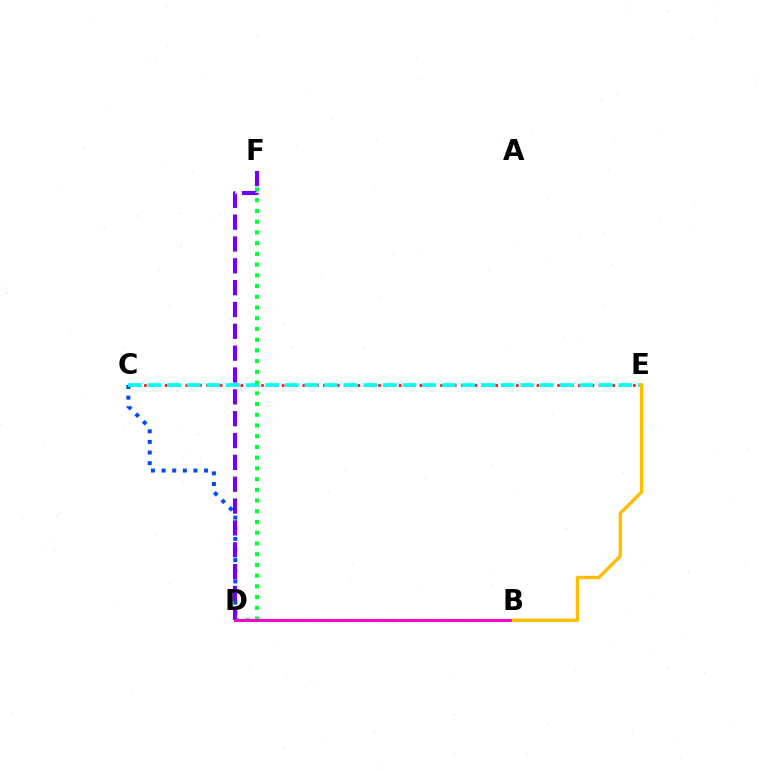{('B', 'D'): [{'color': '#84ff00', 'line_style': 'dashed', 'thickness': 1.73}, {'color': '#ff00cf', 'line_style': 'solid', 'thickness': 2.18}], ('C', 'E'): [{'color': '#ff0000', 'line_style': 'dotted', 'thickness': 1.87}, {'color': '#00fff6', 'line_style': 'dashed', 'thickness': 2.67}], ('C', 'D'): [{'color': '#004bff', 'line_style': 'dotted', 'thickness': 2.89}], ('D', 'F'): [{'color': '#00ff39', 'line_style': 'dotted', 'thickness': 2.91}, {'color': '#7200ff', 'line_style': 'dashed', 'thickness': 2.97}], ('B', 'E'): [{'color': '#ffbd00', 'line_style': 'solid', 'thickness': 2.41}]}